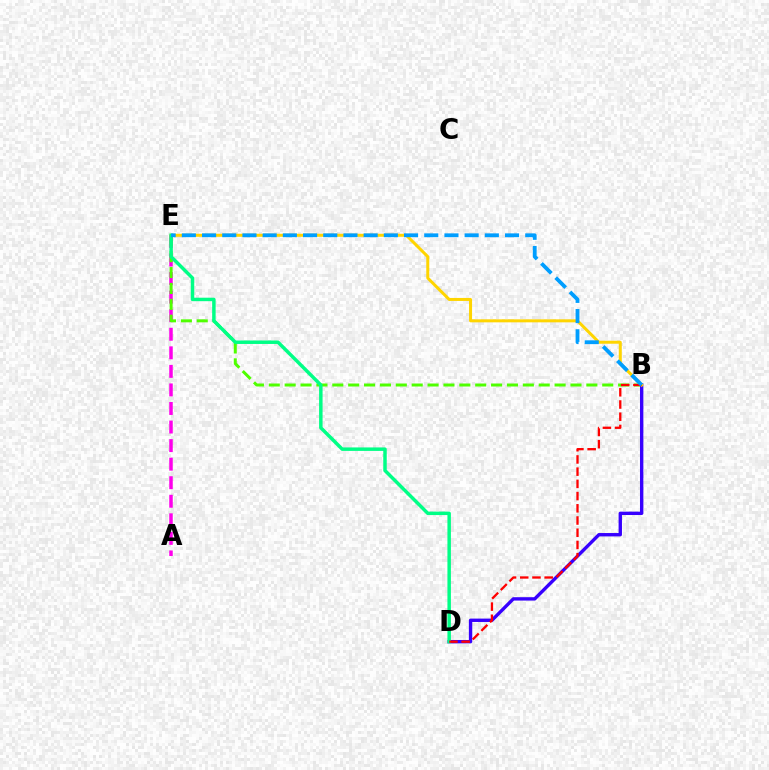{('A', 'E'): [{'color': '#ff00ed', 'line_style': 'dashed', 'thickness': 2.52}], ('B', 'E'): [{'color': '#4fff00', 'line_style': 'dashed', 'thickness': 2.16}, {'color': '#ffd500', 'line_style': 'solid', 'thickness': 2.16}, {'color': '#009eff', 'line_style': 'dashed', 'thickness': 2.74}], ('B', 'D'): [{'color': '#3700ff', 'line_style': 'solid', 'thickness': 2.43}, {'color': '#ff0000', 'line_style': 'dashed', 'thickness': 1.66}], ('D', 'E'): [{'color': '#00ff86', 'line_style': 'solid', 'thickness': 2.5}]}